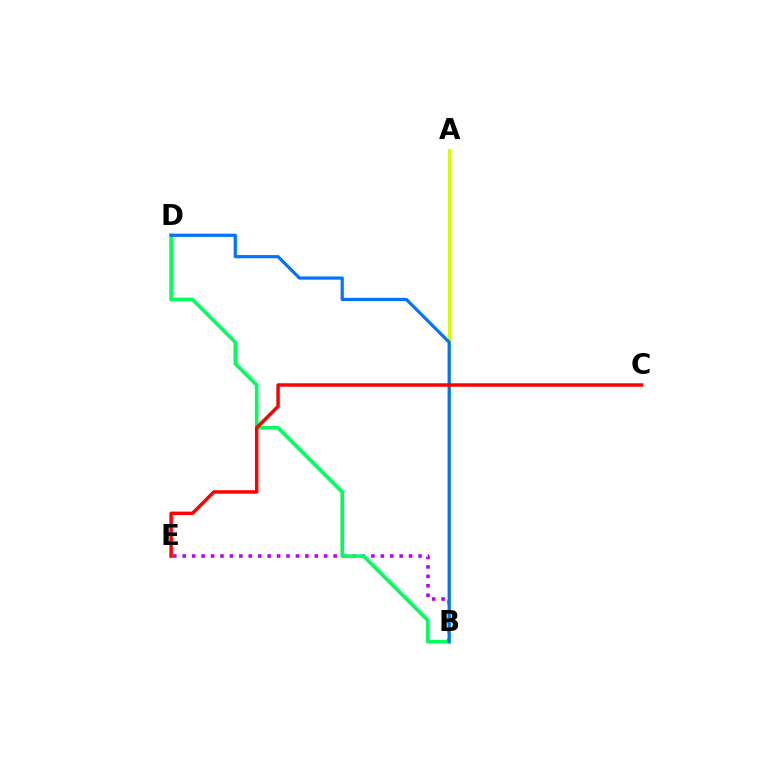{('B', 'E'): [{'color': '#b900ff', 'line_style': 'dotted', 'thickness': 2.56}], ('B', 'D'): [{'color': '#00ff5c', 'line_style': 'solid', 'thickness': 2.61}, {'color': '#0074ff', 'line_style': 'solid', 'thickness': 2.3}], ('A', 'B'): [{'color': '#d1ff00', 'line_style': 'solid', 'thickness': 2.17}], ('C', 'E'): [{'color': '#ff0000', 'line_style': 'solid', 'thickness': 2.5}]}